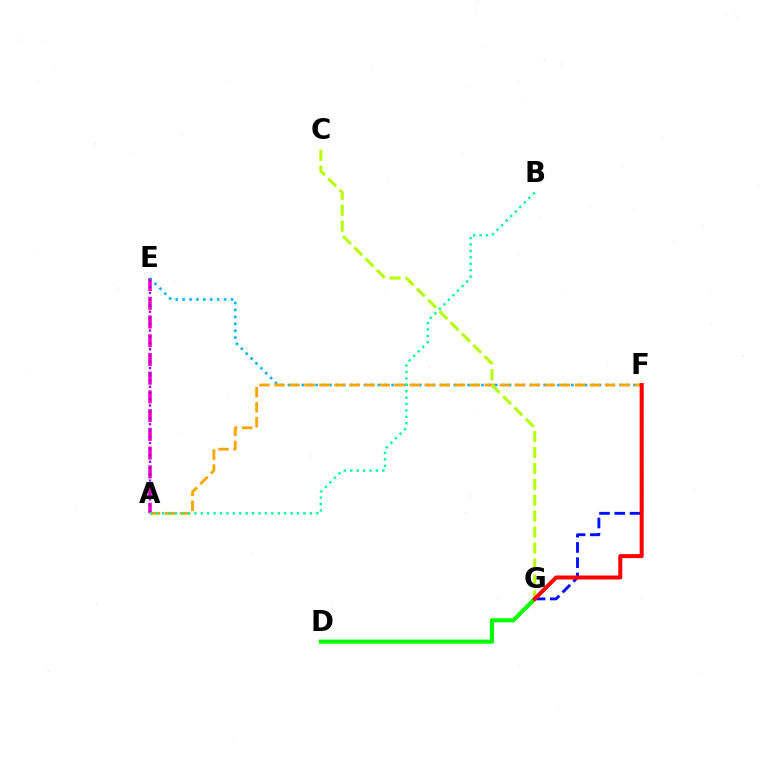{('A', 'E'): [{'color': '#ff00bd', 'line_style': 'dashed', 'thickness': 2.54}, {'color': '#9b00ff', 'line_style': 'dotted', 'thickness': 1.7}], ('D', 'G'): [{'color': '#08ff00', 'line_style': 'solid', 'thickness': 2.97}], ('E', 'F'): [{'color': '#00b5ff', 'line_style': 'dotted', 'thickness': 1.88}], ('A', 'F'): [{'color': '#ffa500', 'line_style': 'dashed', 'thickness': 2.04}], ('C', 'G'): [{'color': '#b3ff00', 'line_style': 'dashed', 'thickness': 2.16}], ('F', 'G'): [{'color': '#0010ff', 'line_style': 'dashed', 'thickness': 2.08}, {'color': '#ff0000', 'line_style': 'solid', 'thickness': 2.89}], ('A', 'B'): [{'color': '#00ff9d', 'line_style': 'dotted', 'thickness': 1.74}]}